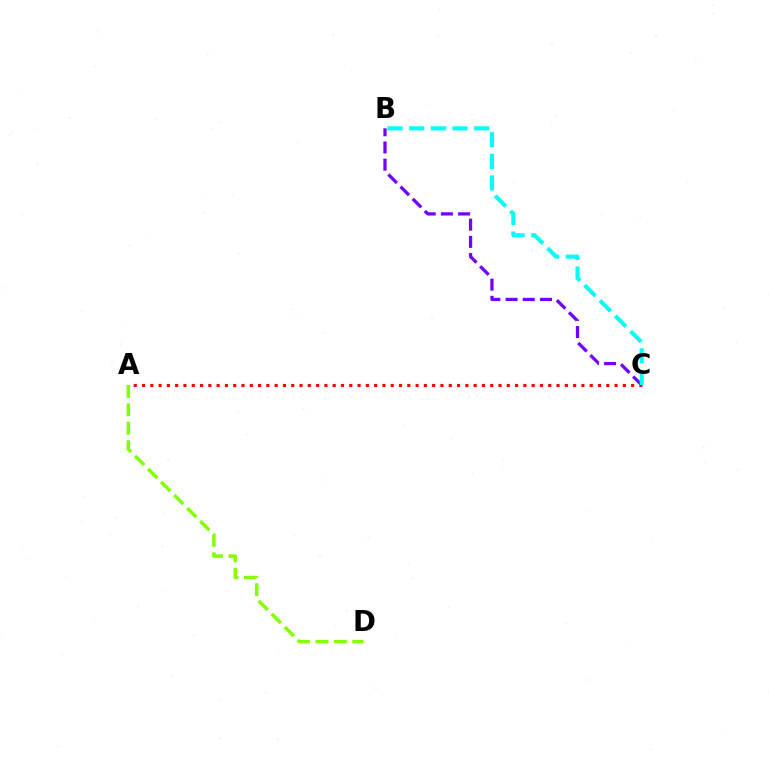{('A', 'C'): [{'color': '#ff0000', 'line_style': 'dotted', 'thickness': 2.25}], ('B', 'C'): [{'color': '#7200ff', 'line_style': 'dashed', 'thickness': 2.34}, {'color': '#00fff6', 'line_style': 'dashed', 'thickness': 2.94}], ('A', 'D'): [{'color': '#84ff00', 'line_style': 'dashed', 'thickness': 2.5}]}